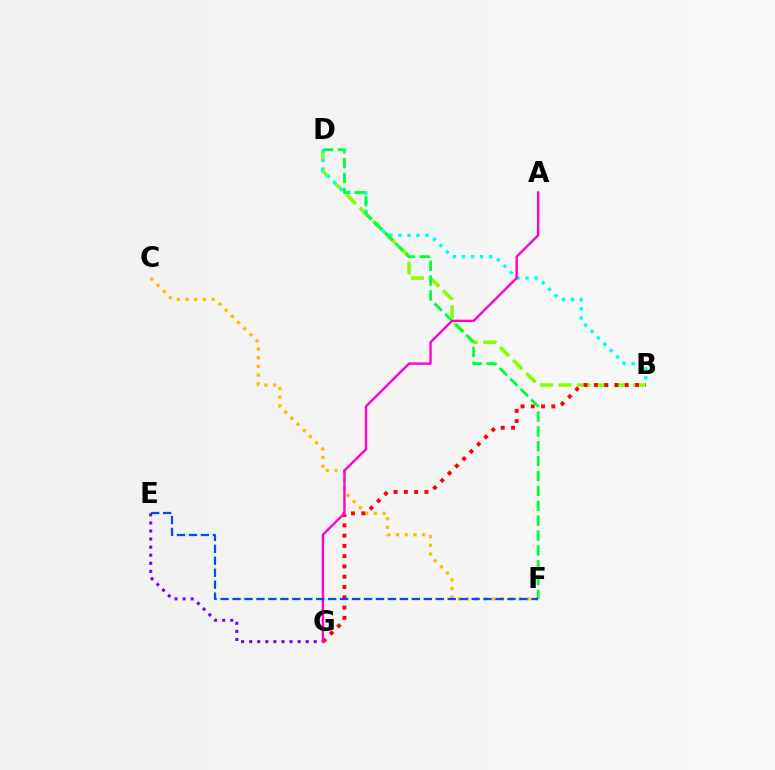{('B', 'D'): [{'color': '#84ff00', 'line_style': 'dashed', 'thickness': 2.52}, {'color': '#00fff6', 'line_style': 'dotted', 'thickness': 2.46}], ('C', 'F'): [{'color': '#ffbd00', 'line_style': 'dotted', 'thickness': 2.36}], ('E', 'G'): [{'color': '#7200ff', 'line_style': 'dotted', 'thickness': 2.19}], ('B', 'G'): [{'color': '#ff0000', 'line_style': 'dotted', 'thickness': 2.79}], ('D', 'F'): [{'color': '#00ff39', 'line_style': 'dashed', 'thickness': 2.02}], ('A', 'G'): [{'color': '#ff00cf', 'line_style': 'solid', 'thickness': 1.71}], ('E', 'F'): [{'color': '#004bff', 'line_style': 'dashed', 'thickness': 1.62}]}